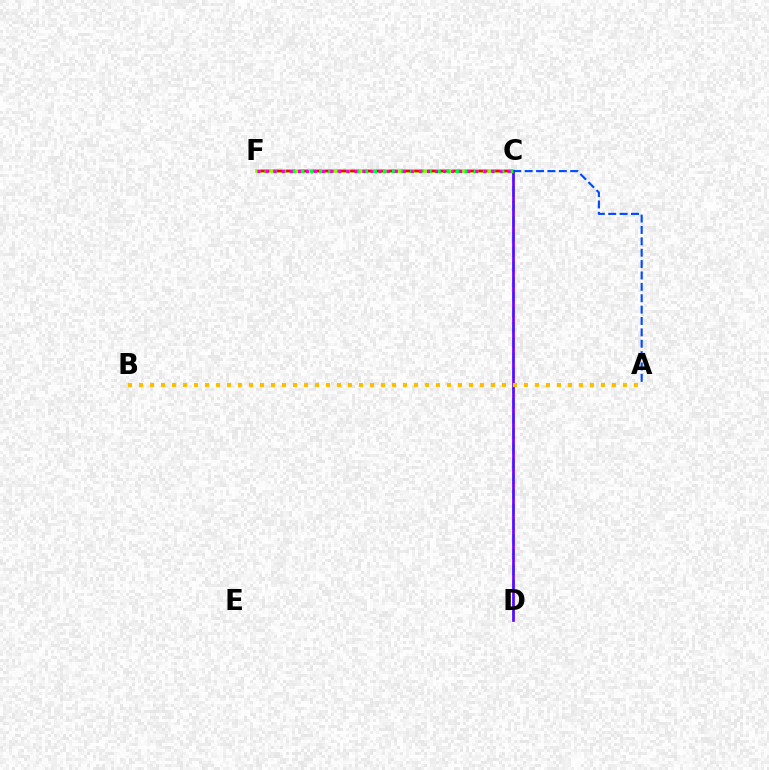{('C', 'D'): [{'color': '#00fff6', 'line_style': 'dashed', 'thickness': 2.06}, {'color': '#7200ff', 'line_style': 'solid', 'thickness': 1.93}], ('C', 'F'): [{'color': '#84ff00', 'line_style': 'solid', 'thickness': 2.68}, {'color': '#ff0000', 'line_style': 'dashed', 'thickness': 1.74}, {'color': '#00ff39', 'line_style': 'dotted', 'thickness': 2.47}, {'color': '#ff00cf', 'line_style': 'dotted', 'thickness': 2.19}], ('A', 'C'): [{'color': '#004bff', 'line_style': 'dashed', 'thickness': 1.55}], ('A', 'B'): [{'color': '#ffbd00', 'line_style': 'dotted', 'thickness': 2.99}]}